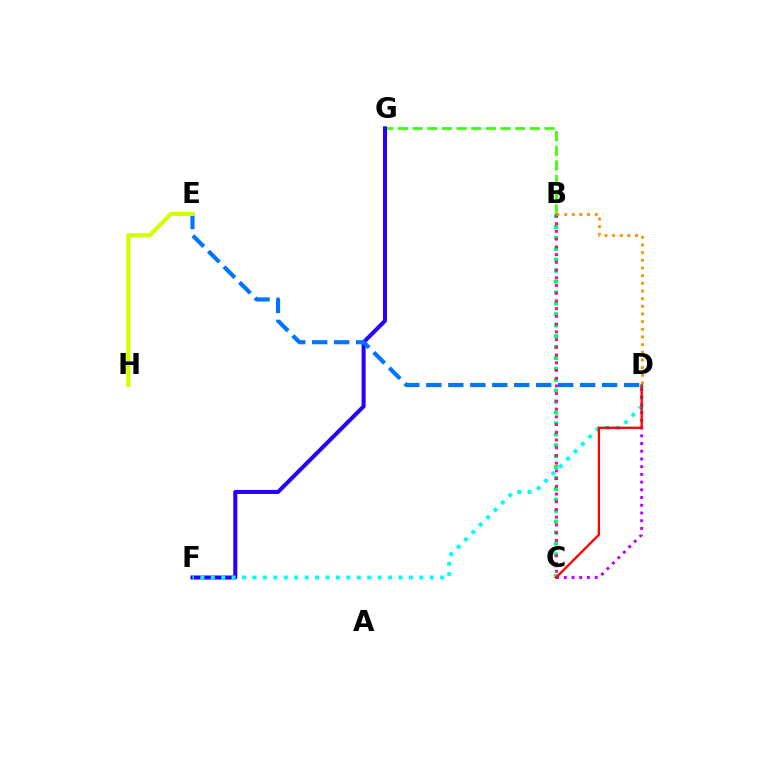{('B', 'G'): [{'color': '#3dff00', 'line_style': 'dashed', 'thickness': 1.99}], ('F', 'G'): [{'color': '#2500ff', 'line_style': 'solid', 'thickness': 2.9}], ('D', 'E'): [{'color': '#0074ff', 'line_style': 'dashed', 'thickness': 2.99}], ('E', 'H'): [{'color': '#d1ff00', 'line_style': 'solid', 'thickness': 2.99}], ('D', 'F'): [{'color': '#00fff6', 'line_style': 'dotted', 'thickness': 2.83}], ('C', 'D'): [{'color': '#b900ff', 'line_style': 'dotted', 'thickness': 2.1}, {'color': '#ff0000', 'line_style': 'solid', 'thickness': 1.65}], ('B', 'C'): [{'color': '#00ff5c', 'line_style': 'dotted', 'thickness': 2.97}, {'color': '#ff00ac', 'line_style': 'dotted', 'thickness': 2.1}], ('B', 'D'): [{'color': '#ff9400', 'line_style': 'dotted', 'thickness': 2.08}]}